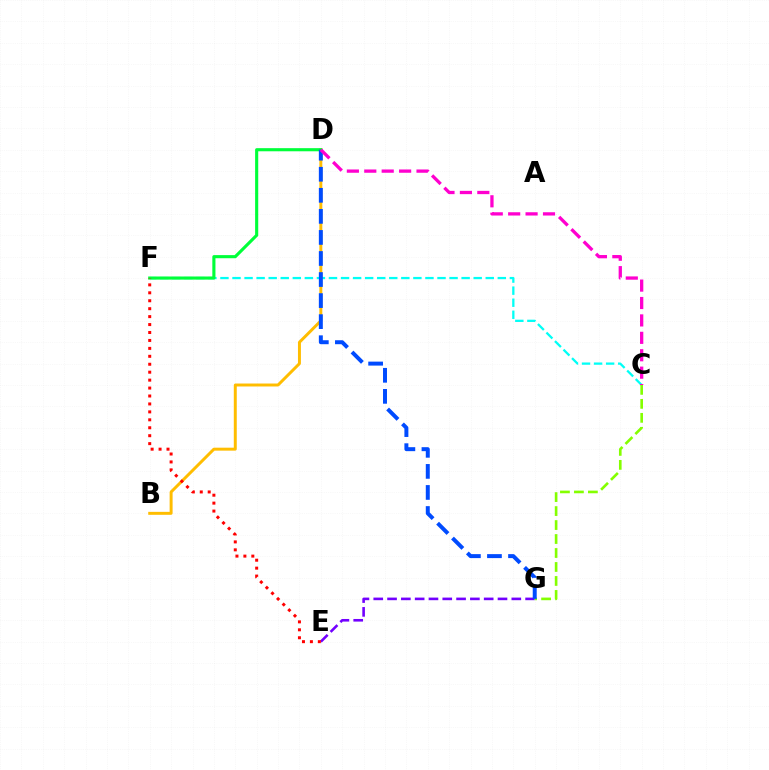{('C', 'F'): [{'color': '#00fff6', 'line_style': 'dashed', 'thickness': 1.64}], ('B', 'D'): [{'color': '#ffbd00', 'line_style': 'solid', 'thickness': 2.13}], ('D', 'F'): [{'color': '#00ff39', 'line_style': 'solid', 'thickness': 2.25}], ('E', 'G'): [{'color': '#7200ff', 'line_style': 'dashed', 'thickness': 1.88}], ('C', 'G'): [{'color': '#84ff00', 'line_style': 'dashed', 'thickness': 1.9}], ('D', 'G'): [{'color': '#004bff', 'line_style': 'dashed', 'thickness': 2.86}], ('C', 'D'): [{'color': '#ff00cf', 'line_style': 'dashed', 'thickness': 2.37}], ('E', 'F'): [{'color': '#ff0000', 'line_style': 'dotted', 'thickness': 2.16}]}